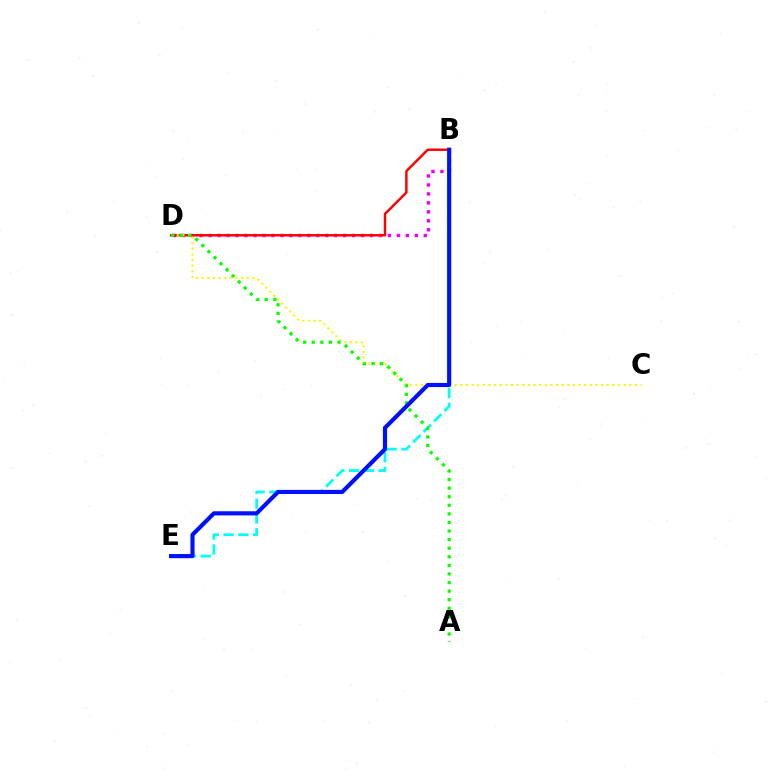{('B', 'E'): [{'color': '#00fff6', 'line_style': 'dashed', 'thickness': 2.0}, {'color': '#0010ff', 'line_style': 'solid', 'thickness': 2.98}], ('B', 'D'): [{'color': '#ee00ff', 'line_style': 'dotted', 'thickness': 2.43}, {'color': '#ff0000', 'line_style': 'solid', 'thickness': 1.76}], ('C', 'D'): [{'color': '#fcf500', 'line_style': 'dotted', 'thickness': 1.53}], ('A', 'D'): [{'color': '#08ff00', 'line_style': 'dotted', 'thickness': 2.33}]}